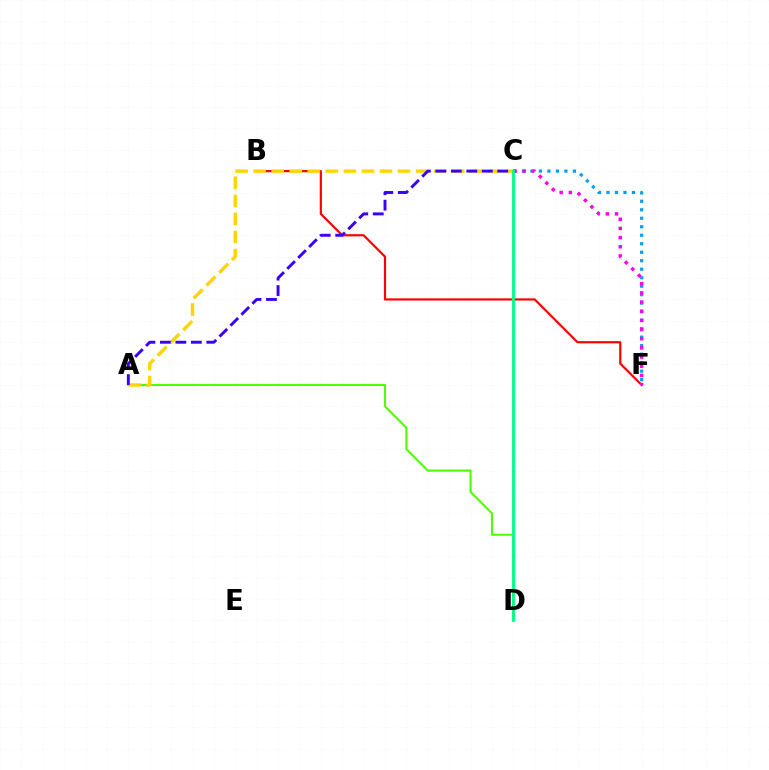{('C', 'F'): [{'color': '#009eff', 'line_style': 'dotted', 'thickness': 2.31}, {'color': '#ff00ed', 'line_style': 'dotted', 'thickness': 2.49}], ('A', 'D'): [{'color': '#4fff00', 'line_style': 'solid', 'thickness': 1.5}], ('B', 'F'): [{'color': '#ff0000', 'line_style': 'solid', 'thickness': 1.59}], ('A', 'C'): [{'color': '#ffd500', 'line_style': 'dashed', 'thickness': 2.45}, {'color': '#3700ff', 'line_style': 'dashed', 'thickness': 2.1}], ('C', 'D'): [{'color': '#00ff86', 'line_style': 'solid', 'thickness': 2.07}]}